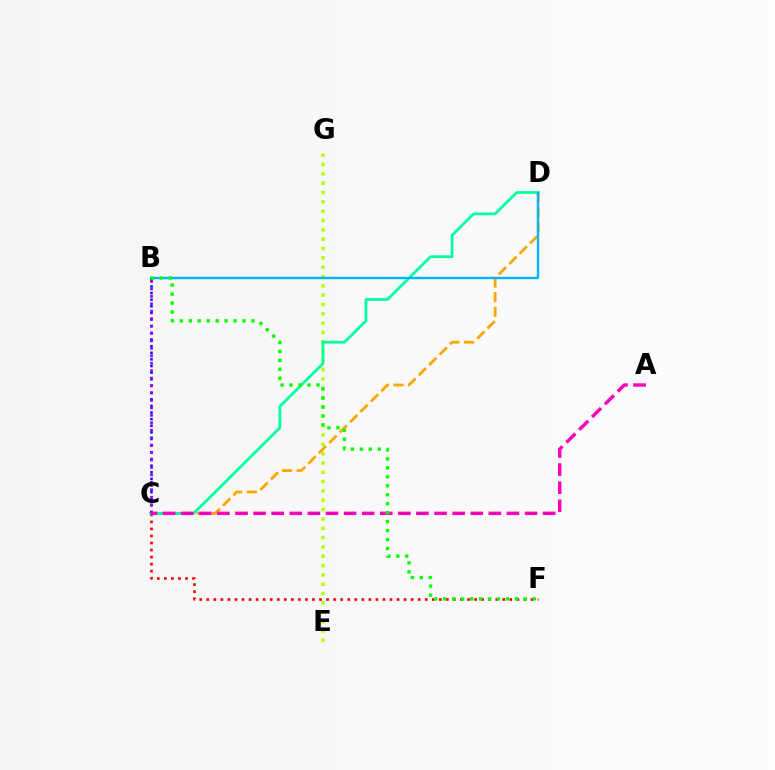{('C', 'F'): [{'color': '#ff0000', 'line_style': 'dotted', 'thickness': 1.91}], ('C', 'D'): [{'color': '#ffa500', 'line_style': 'dashed', 'thickness': 1.99}, {'color': '#00ff9d', 'line_style': 'solid', 'thickness': 1.98}], ('E', 'G'): [{'color': '#b3ff00', 'line_style': 'dotted', 'thickness': 2.53}], ('B', 'C'): [{'color': '#0010ff', 'line_style': 'dotted', 'thickness': 1.8}, {'color': '#9b00ff', 'line_style': 'dotted', 'thickness': 2.02}], ('A', 'C'): [{'color': '#ff00bd', 'line_style': 'dashed', 'thickness': 2.46}], ('B', 'D'): [{'color': '#00b5ff', 'line_style': 'solid', 'thickness': 1.73}], ('B', 'F'): [{'color': '#08ff00', 'line_style': 'dotted', 'thickness': 2.44}]}